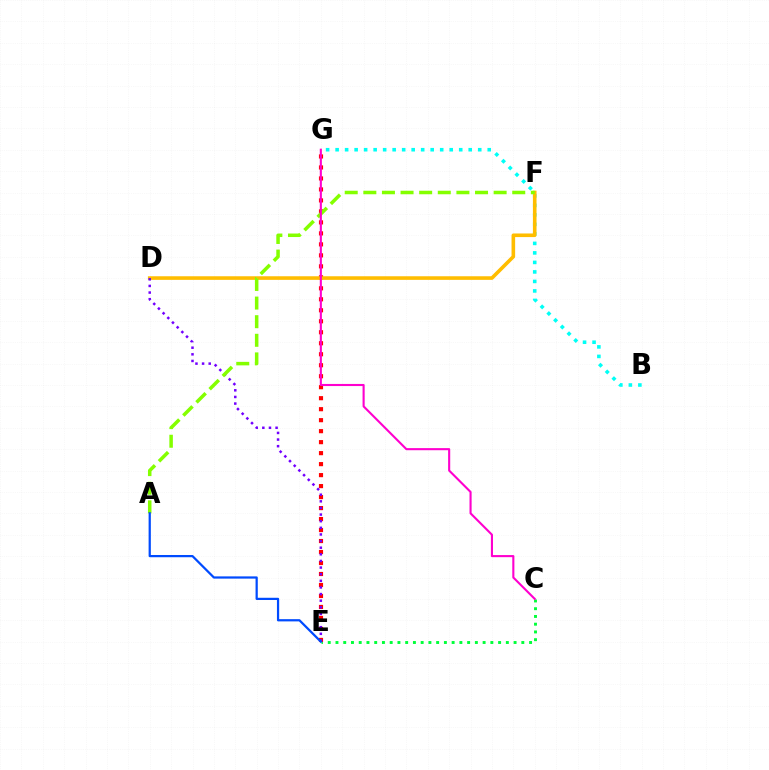{('B', 'G'): [{'color': '#00fff6', 'line_style': 'dotted', 'thickness': 2.58}], ('C', 'E'): [{'color': '#00ff39', 'line_style': 'dotted', 'thickness': 2.1}], ('E', 'G'): [{'color': '#ff0000', 'line_style': 'dotted', 'thickness': 2.99}], ('D', 'F'): [{'color': '#ffbd00', 'line_style': 'solid', 'thickness': 2.6}], ('D', 'E'): [{'color': '#7200ff', 'line_style': 'dotted', 'thickness': 1.8}], ('A', 'F'): [{'color': '#84ff00', 'line_style': 'dashed', 'thickness': 2.53}], ('C', 'G'): [{'color': '#ff00cf', 'line_style': 'solid', 'thickness': 1.52}], ('A', 'E'): [{'color': '#004bff', 'line_style': 'solid', 'thickness': 1.61}]}